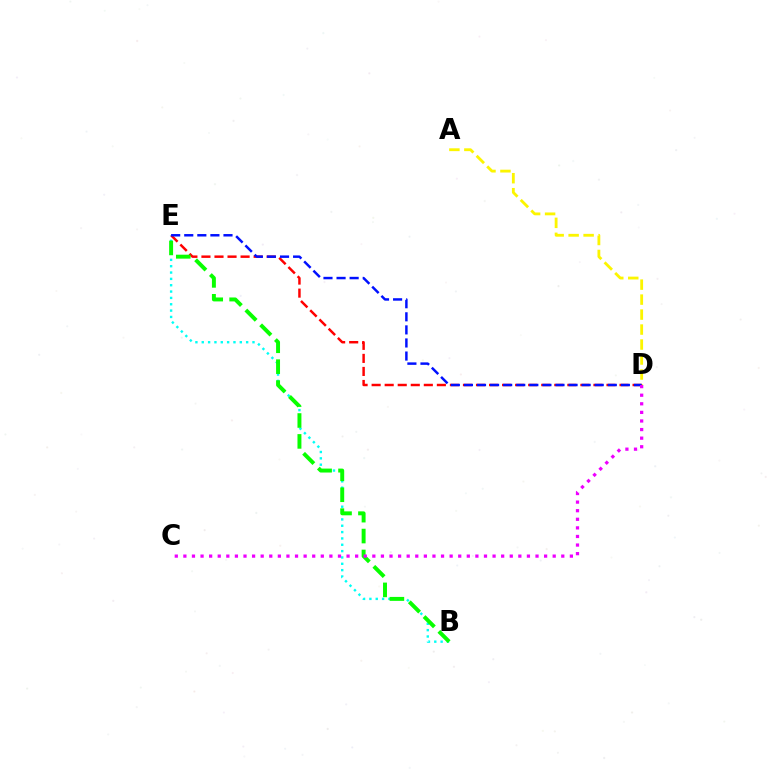{('A', 'D'): [{'color': '#fcf500', 'line_style': 'dashed', 'thickness': 2.03}], ('B', 'E'): [{'color': '#00fff6', 'line_style': 'dotted', 'thickness': 1.72}, {'color': '#08ff00', 'line_style': 'dashed', 'thickness': 2.84}], ('D', 'E'): [{'color': '#ff0000', 'line_style': 'dashed', 'thickness': 1.77}, {'color': '#0010ff', 'line_style': 'dashed', 'thickness': 1.78}], ('C', 'D'): [{'color': '#ee00ff', 'line_style': 'dotted', 'thickness': 2.33}]}